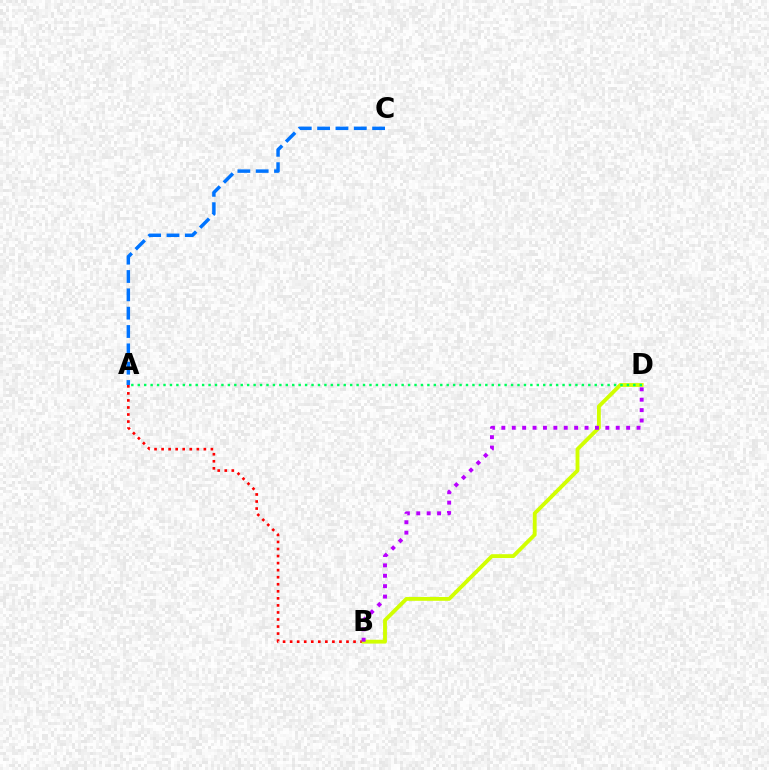{('A', 'B'): [{'color': '#ff0000', 'line_style': 'dotted', 'thickness': 1.91}], ('B', 'D'): [{'color': '#d1ff00', 'line_style': 'solid', 'thickness': 2.77}, {'color': '#b900ff', 'line_style': 'dotted', 'thickness': 2.83}], ('A', 'C'): [{'color': '#0074ff', 'line_style': 'dashed', 'thickness': 2.49}], ('A', 'D'): [{'color': '#00ff5c', 'line_style': 'dotted', 'thickness': 1.75}]}